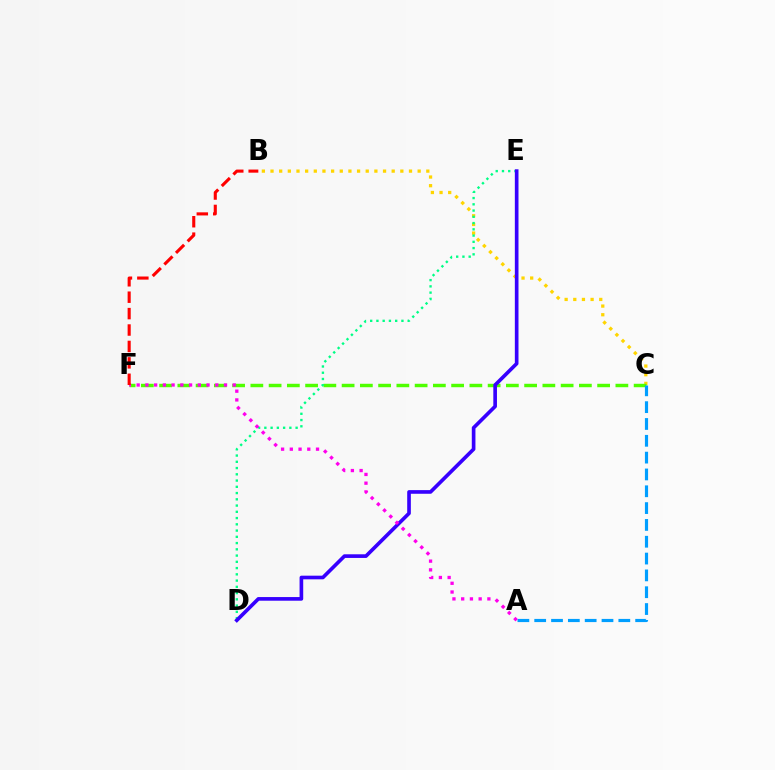{('B', 'C'): [{'color': '#ffd500', 'line_style': 'dotted', 'thickness': 2.35}], ('C', 'F'): [{'color': '#4fff00', 'line_style': 'dashed', 'thickness': 2.48}], ('D', 'E'): [{'color': '#00ff86', 'line_style': 'dotted', 'thickness': 1.7}, {'color': '#3700ff', 'line_style': 'solid', 'thickness': 2.63}], ('A', 'C'): [{'color': '#009eff', 'line_style': 'dashed', 'thickness': 2.29}], ('A', 'F'): [{'color': '#ff00ed', 'line_style': 'dotted', 'thickness': 2.37}], ('B', 'F'): [{'color': '#ff0000', 'line_style': 'dashed', 'thickness': 2.23}]}